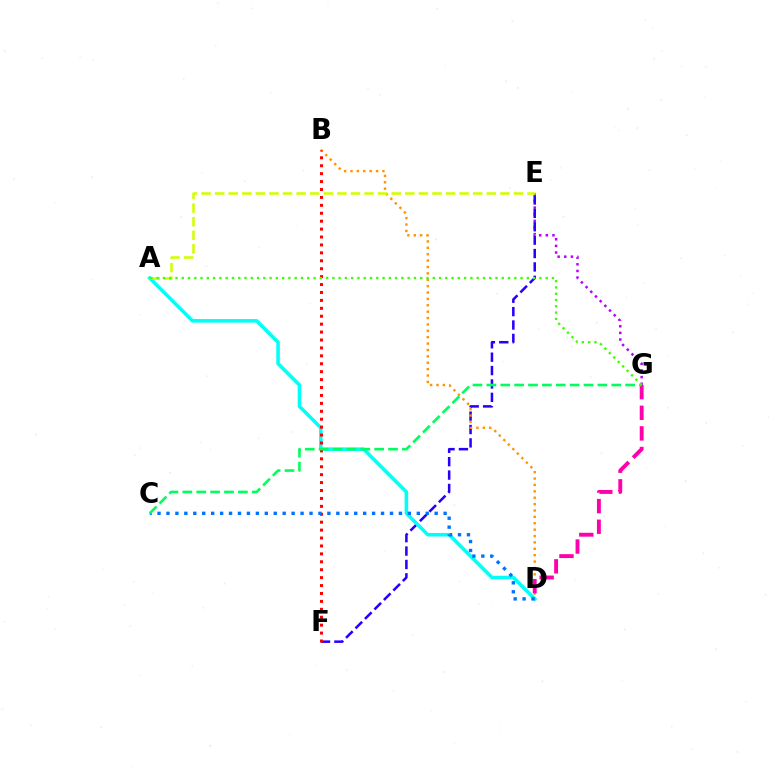{('E', 'G'): [{'color': '#b900ff', 'line_style': 'dotted', 'thickness': 1.8}], ('E', 'F'): [{'color': '#2500ff', 'line_style': 'dashed', 'thickness': 1.82}], ('B', 'D'): [{'color': '#ff9400', 'line_style': 'dotted', 'thickness': 1.73}], ('A', 'D'): [{'color': '#00fff6', 'line_style': 'solid', 'thickness': 2.55}], ('D', 'G'): [{'color': '#ff00ac', 'line_style': 'dashed', 'thickness': 2.8}], ('B', 'F'): [{'color': '#ff0000', 'line_style': 'dotted', 'thickness': 2.15}], ('C', 'D'): [{'color': '#0074ff', 'line_style': 'dotted', 'thickness': 2.43}], ('C', 'G'): [{'color': '#00ff5c', 'line_style': 'dashed', 'thickness': 1.89}], ('A', 'E'): [{'color': '#d1ff00', 'line_style': 'dashed', 'thickness': 1.85}], ('A', 'G'): [{'color': '#3dff00', 'line_style': 'dotted', 'thickness': 1.7}]}